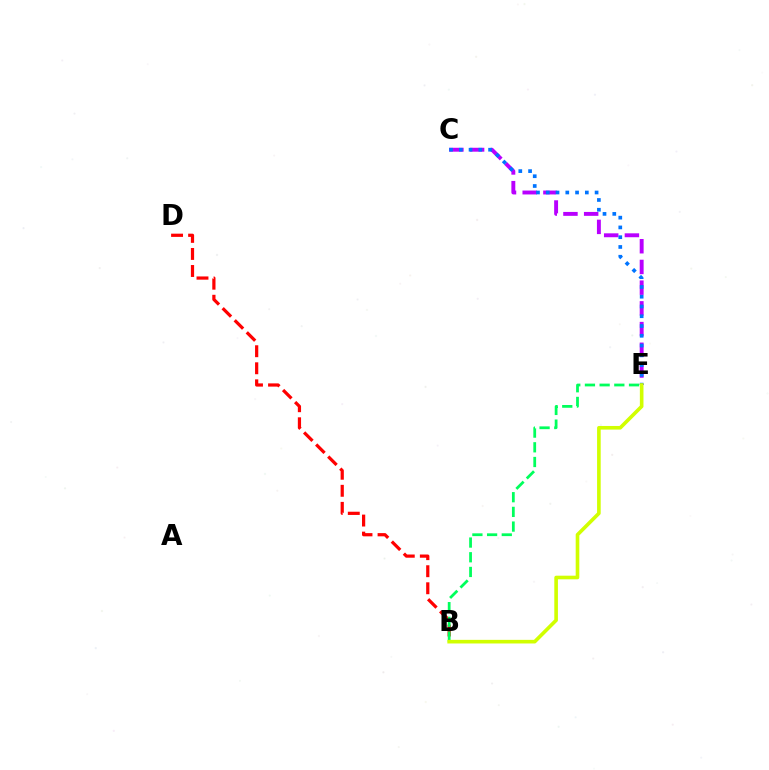{('B', 'D'): [{'color': '#ff0000', 'line_style': 'dashed', 'thickness': 2.32}], ('B', 'E'): [{'color': '#00ff5c', 'line_style': 'dashed', 'thickness': 2.0}, {'color': '#d1ff00', 'line_style': 'solid', 'thickness': 2.61}], ('C', 'E'): [{'color': '#b900ff', 'line_style': 'dashed', 'thickness': 2.81}, {'color': '#0074ff', 'line_style': 'dotted', 'thickness': 2.65}]}